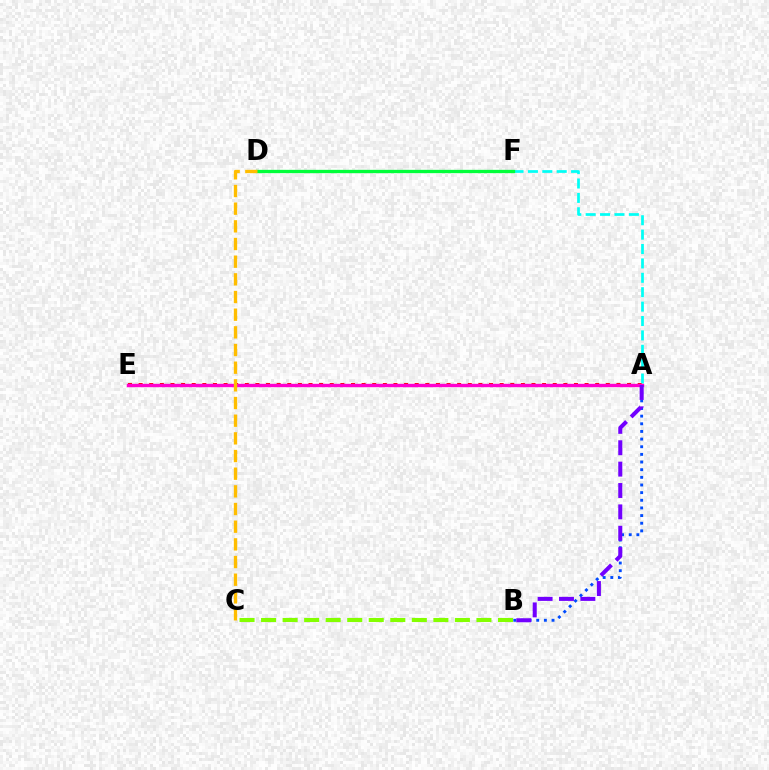{('A', 'F'): [{'color': '#00fff6', 'line_style': 'dashed', 'thickness': 1.96}], ('B', 'C'): [{'color': '#84ff00', 'line_style': 'dashed', 'thickness': 2.93}], ('A', 'B'): [{'color': '#004bff', 'line_style': 'dotted', 'thickness': 2.08}, {'color': '#7200ff', 'line_style': 'dashed', 'thickness': 2.9}], ('D', 'F'): [{'color': '#00ff39', 'line_style': 'solid', 'thickness': 2.39}], ('A', 'E'): [{'color': '#ff0000', 'line_style': 'dotted', 'thickness': 2.88}, {'color': '#ff00cf', 'line_style': 'solid', 'thickness': 2.43}], ('C', 'D'): [{'color': '#ffbd00', 'line_style': 'dashed', 'thickness': 2.4}]}